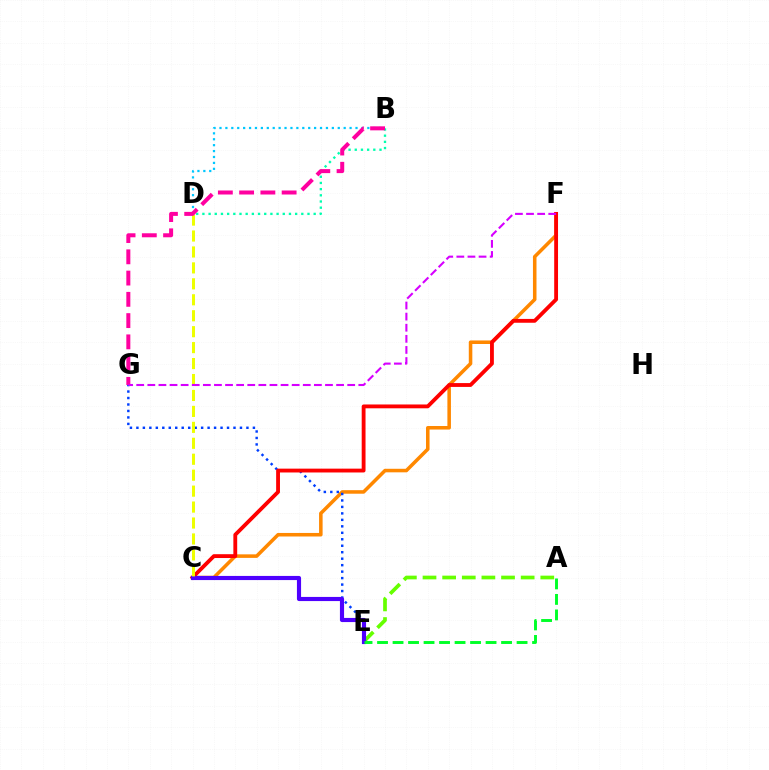{('C', 'F'): [{'color': '#ff8800', 'line_style': 'solid', 'thickness': 2.55}, {'color': '#ff0000', 'line_style': 'solid', 'thickness': 2.76}], ('E', 'G'): [{'color': '#003fff', 'line_style': 'dotted', 'thickness': 1.76}], ('B', 'D'): [{'color': '#00ffaf', 'line_style': 'dotted', 'thickness': 1.68}, {'color': '#00c7ff', 'line_style': 'dotted', 'thickness': 1.61}], ('A', 'E'): [{'color': '#66ff00', 'line_style': 'dashed', 'thickness': 2.67}, {'color': '#00ff27', 'line_style': 'dashed', 'thickness': 2.11}], ('C', 'E'): [{'color': '#4f00ff', 'line_style': 'solid', 'thickness': 2.98}], ('C', 'D'): [{'color': '#eeff00', 'line_style': 'dashed', 'thickness': 2.17}], ('B', 'G'): [{'color': '#ff00a0', 'line_style': 'dashed', 'thickness': 2.89}], ('F', 'G'): [{'color': '#d600ff', 'line_style': 'dashed', 'thickness': 1.51}]}